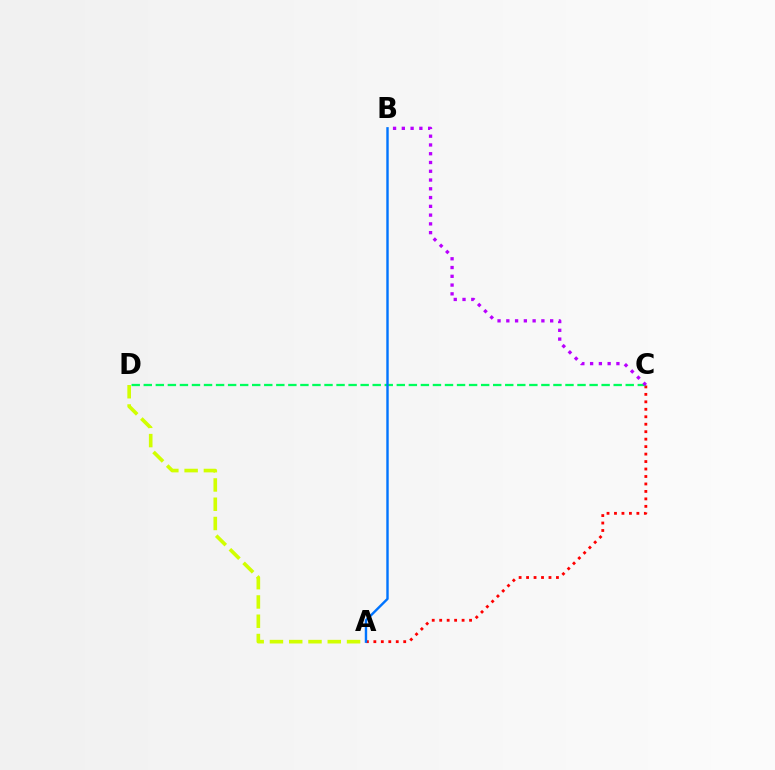{('A', 'C'): [{'color': '#ff0000', 'line_style': 'dotted', 'thickness': 2.03}], ('C', 'D'): [{'color': '#00ff5c', 'line_style': 'dashed', 'thickness': 1.64}], ('A', 'B'): [{'color': '#0074ff', 'line_style': 'solid', 'thickness': 1.73}], ('A', 'D'): [{'color': '#d1ff00', 'line_style': 'dashed', 'thickness': 2.62}], ('B', 'C'): [{'color': '#b900ff', 'line_style': 'dotted', 'thickness': 2.38}]}